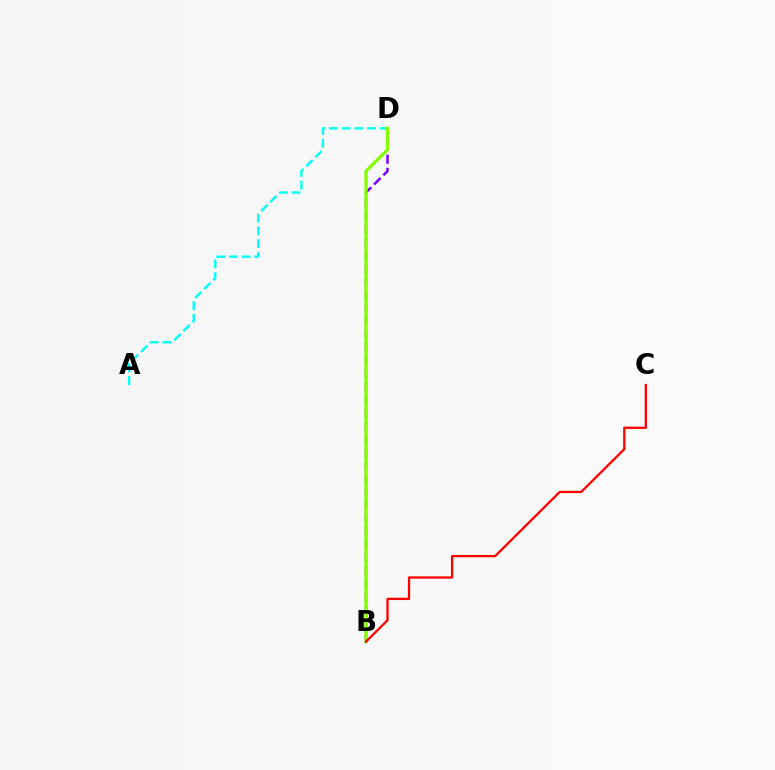{('A', 'D'): [{'color': '#00fff6', 'line_style': 'dashed', 'thickness': 1.72}], ('B', 'D'): [{'color': '#7200ff', 'line_style': 'dashed', 'thickness': 1.79}, {'color': '#84ff00', 'line_style': 'solid', 'thickness': 2.33}], ('B', 'C'): [{'color': '#ff0000', 'line_style': 'solid', 'thickness': 1.66}]}